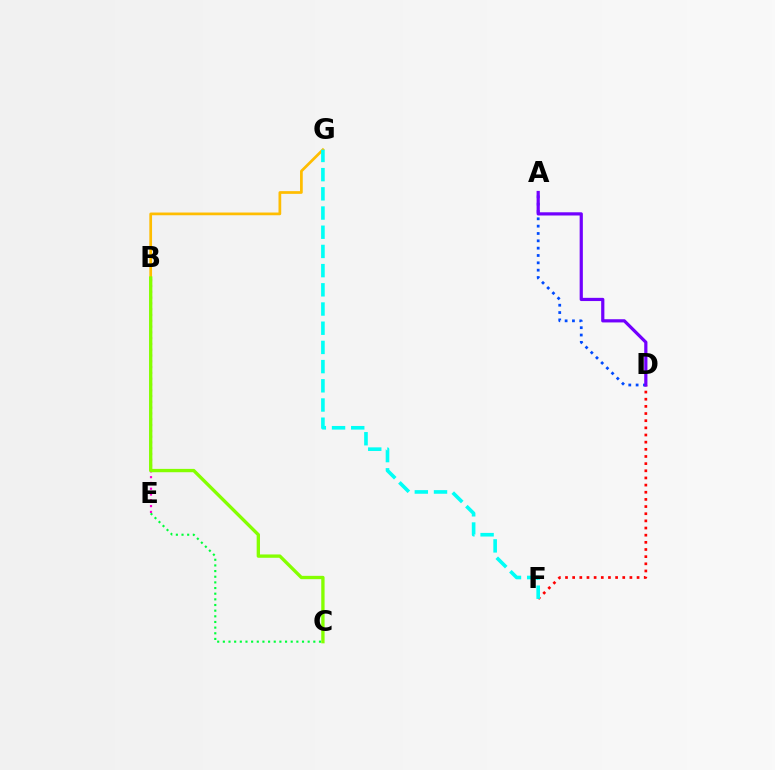{('B', 'G'): [{'color': '#ffbd00', 'line_style': 'solid', 'thickness': 1.96}], ('C', 'E'): [{'color': '#00ff39', 'line_style': 'dotted', 'thickness': 1.54}], ('B', 'E'): [{'color': '#ff00cf', 'line_style': 'dotted', 'thickness': 1.57}], ('D', 'F'): [{'color': '#ff0000', 'line_style': 'dotted', 'thickness': 1.94}], ('B', 'C'): [{'color': '#84ff00', 'line_style': 'solid', 'thickness': 2.4}], ('F', 'G'): [{'color': '#00fff6', 'line_style': 'dashed', 'thickness': 2.61}], ('A', 'D'): [{'color': '#004bff', 'line_style': 'dotted', 'thickness': 1.99}, {'color': '#7200ff', 'line_style': 'solid', 'thickness': 2.31}]}